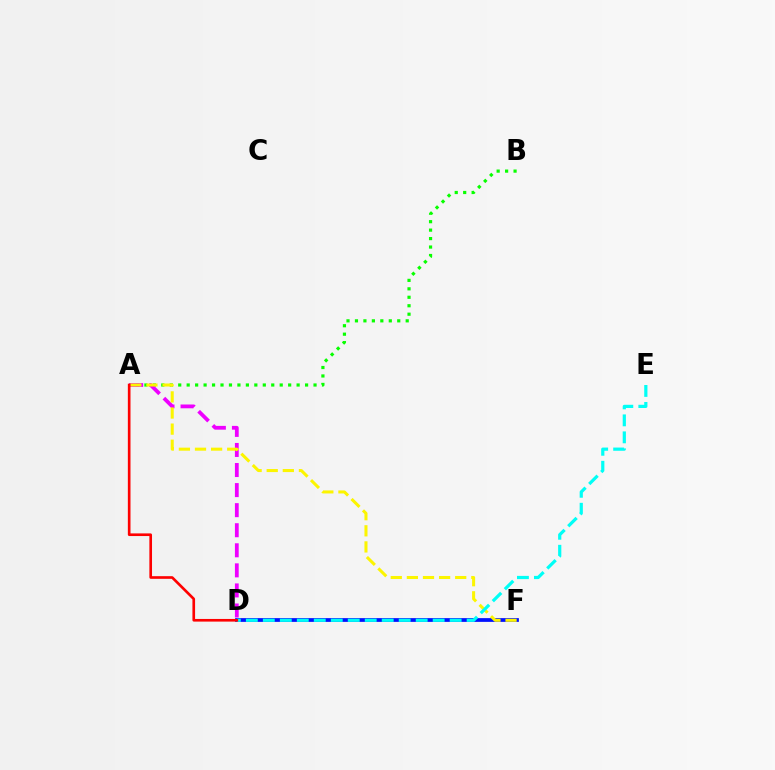{('D', 'F'): [{'color': '#0010ff', 'line_style': 'solid', 'thickness': 2.7}], ('A', 'B'): [{'color': '#08ff00', 'line_style': 'dotted', 'thickness': 2.3}], ('A', 'D'): [{'color': '#ee00ff', 'line_style': 'dashed', 'thickness': 2.73}, {'color': '#ff0000', 'line_style': 'solid', 'thickness': 1.91}], ('A', 'F'): [{'color': '#fcf500', 'line_style': 'dashed', 'thickness': 2.19}], ('D', 'E'): [{'color': '#00fff6', 'line_style': 'dashed', 'thickness': 2.31}]}